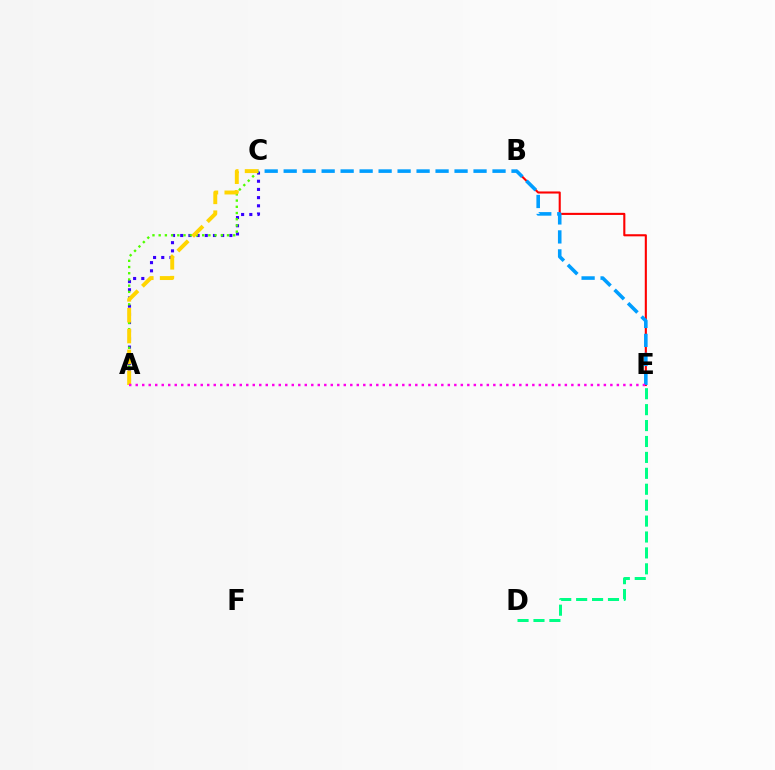{('A', 'C'): [{'color': '#3700ff', 'line_style': 'dotted', 'thickness': 2.23}, {'color': '#4fff00', 'line_style': 'dotted', 'thickness': 1.69}, {'color': '#ffd500', 'line_style': 'dashed', 'thickness': 2.83}], ('B', 'E'): [{'color': '#ff0000', 'line_style': 'solid', 'thickness': 1.51}], ('D', 'E'): [{'color': '#00ff86', 'line_style': 'dashed', 'thickness': 2.16}], ('C', 'E'): [{'color': '#009eff', 'line_style': 'dashed', 'thickness': 2.58}], ('A', 'E'): [{'color': '#ff00ed', 'line_style': 'dotted', 'thickness': 1.77}]}